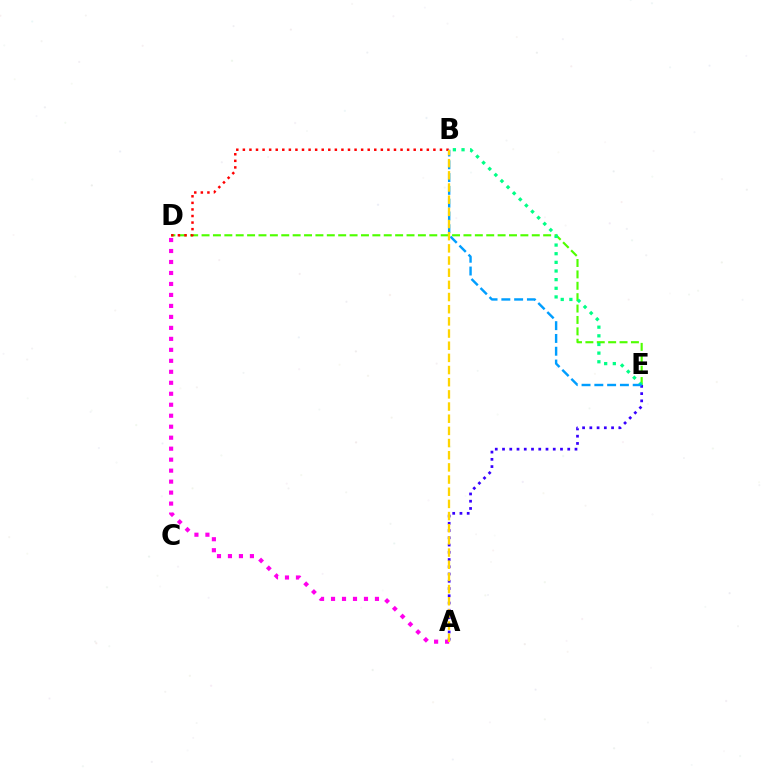{('A', 'E'): [{'color': '#3700ff', 'line_style': 'dotted', 'thickness': 1.97}], ('A', 'D'): [{'color': '#ff00ed', 'line_style': 'dotted', 'thickness': 2.98}], ('D', 'E'): [{'color': '#4fff00', 'line_style': 'dashed', 'thickness': 1.55}], ('B', 'D'): [{'color': '#ff0000', 'line_style': 'dotted', 'thickness': 1.79}], ('B', 'E'): [{'color': '#00ff86', 'line_style': 'dotted', 'thickness': 2.35}, {'color': '#009eff', 'line_style': 'dashed', 'thickness': 1.74}], ('A', 'B'): [{'color': '#ffd500', 'line_style': 'dashed', 'thickness': 1.65}]}